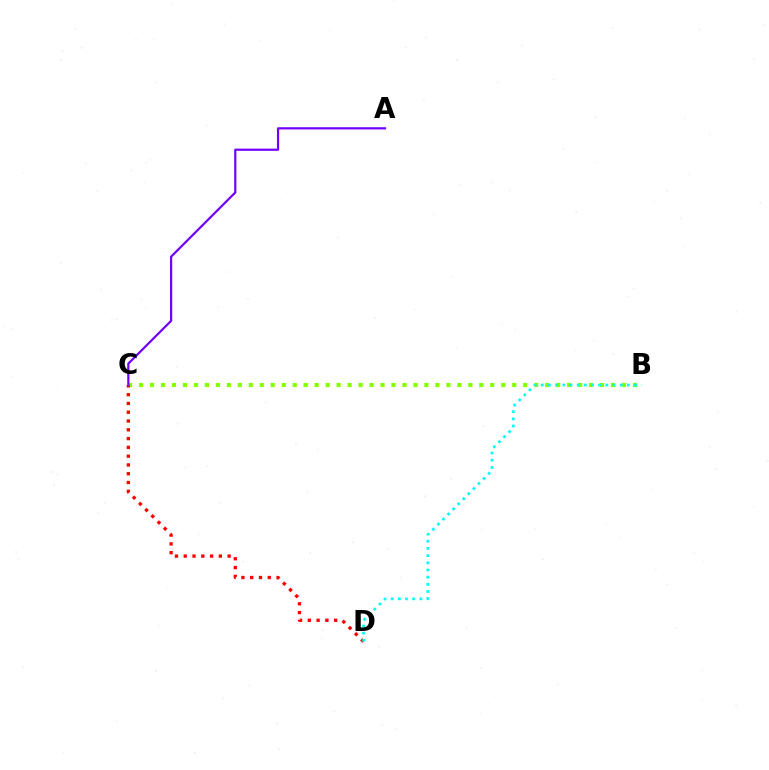{('B', 'C'): [{'color': '#84ff00', 'line_style': 'dotted', 'thickness': 2.98}], ('C', 'D'): [{'color': '#ff0000', 'line_style': 'dotted', 'thickness': 2.39}], ('B', 'D'): [{'color': '#00fff6', 'line_style': 'dotted', 'thickness': 1.95}], ('A', 'C'): [{'color': '#7200ff', 'line_style': 'solid', 'thickness': 1.6}]}